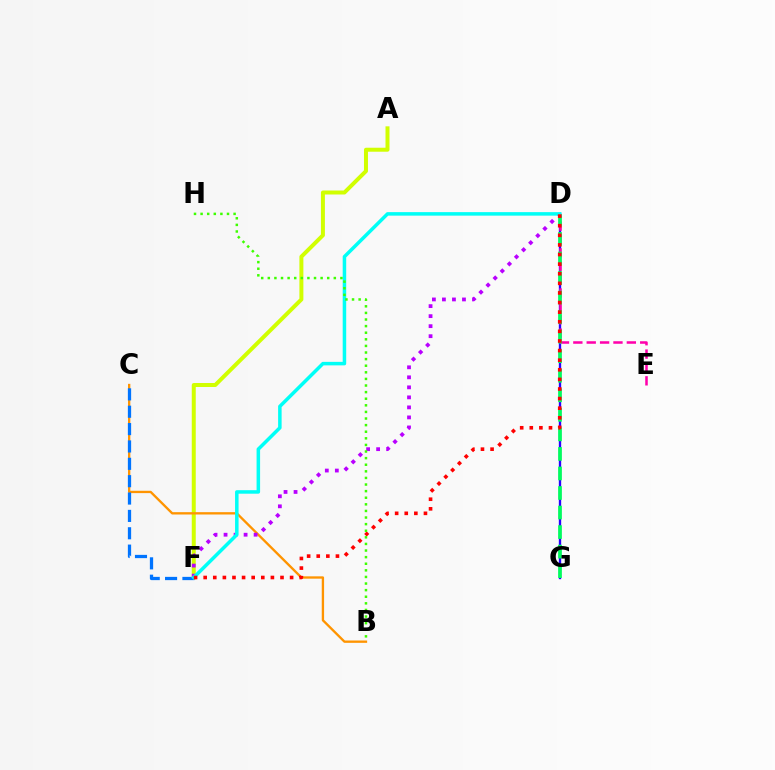{('A', 'F'): [{'color': '#d1ff00', 'line_style': 'solid', 'thickness': 2.87}], ('D', 'G'): [{'color': '#2500ff', 'line_style': 'solid', 'thickness': 1.69}, {'color': '#00ff5c', 'line_style': 'dashed', 'thickness': 2.66}], ('B', 'C'): [{'color': '#ff9400', 'line_style': 'solid', 'thickness': 1.68}], ('D', 'F'): [{'color': '#b900ff', 'line_style': 'dotted', 'thickness': 2.72}, {'color': '#00fff6', 'line_style': 'solid', 'thickness': 2.53}, {'color': '#ff0000', 'line_style': 'dotted', 'thickness': 2.61}], ('D', 'E'): [{'color': '#ff00ac', 'line_style': 'dashed', 'thickness': 1.82}], ('C', 'F'): [{'color': '#0074ff', 'line_style': 'dashed', 'thickness': 2.36}], ('B', 'H'): [{'color': '#3dff00', 'line_style': 'dotted', 'thickness': 1.79}]}